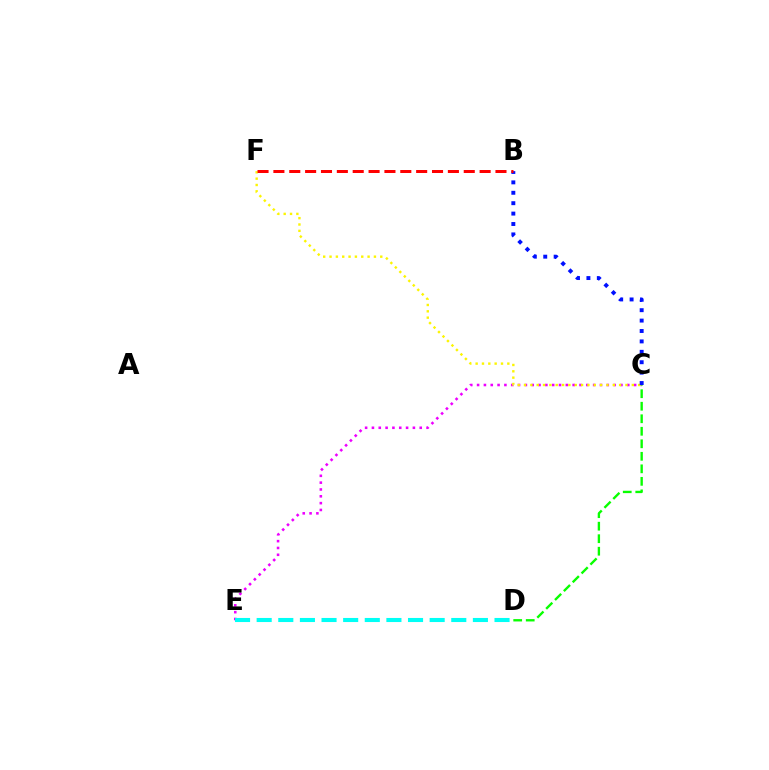{('C', 'E'): [{'color': '#ee00ff', 'line_style': 'dotted', 'thickness': 1.85}], ('C', 'F'): [{'color': '#fcf500', 'line_style': 'dotted', 'thickness': 1.72}], ('B', 'C'): [{'color': '#0010ff', 'line_style': 'dotted', 'thickness': 2.83}], ('B', 'F'): [{'color': '#ff0000', 'line_style': 'dashed', 'thickness': 2.15}], ('C', 'D'): [{'color': '#08ff00', 'line_style': 'dashed', 'thickness': 1.7}], ('D', 'E'): [{'color': '#00fff6', 'line_style': 'dashed', 'thickness': 2.94}]}